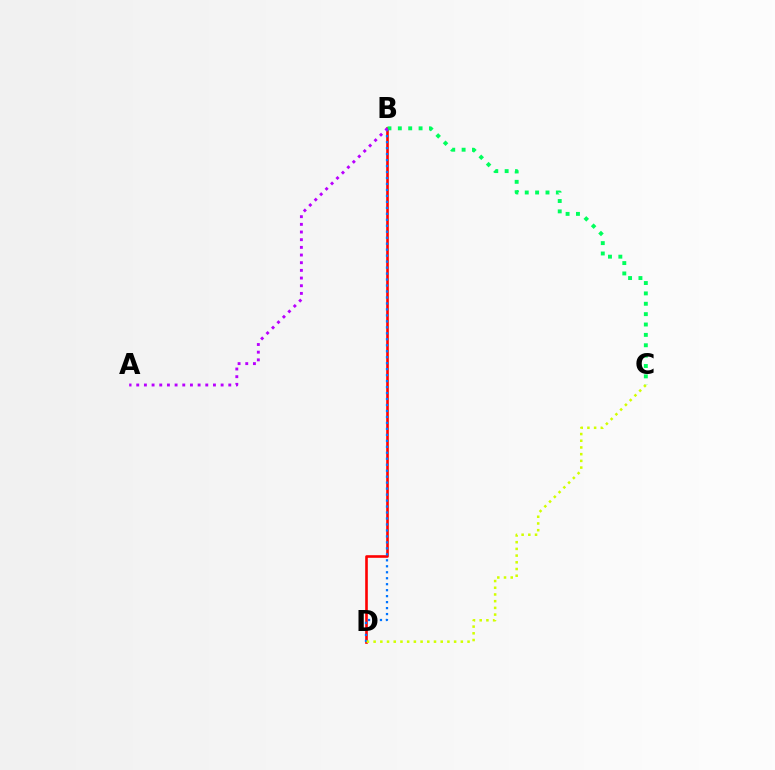{('B', 'D'): [{'color': '#ff0000', 'line_style': 'solid', 'thickness': 1.88}, {'color': '#0074ff', 'line_style': 'dotted', 'thickness': 1.62}], ('B', 'C'): [{'color': '#00ff5c', 'line_style': 'dotted', 'thickness': 2.82}], ('A', 'B'): [{'color': '#b900ff', 'line_style': 'dotted', 'thickness': 2.08}], ('C', 'D'): [{'color': '#d1ff00', 'line_style': 'dotted', 'thickness': 1.82}]}